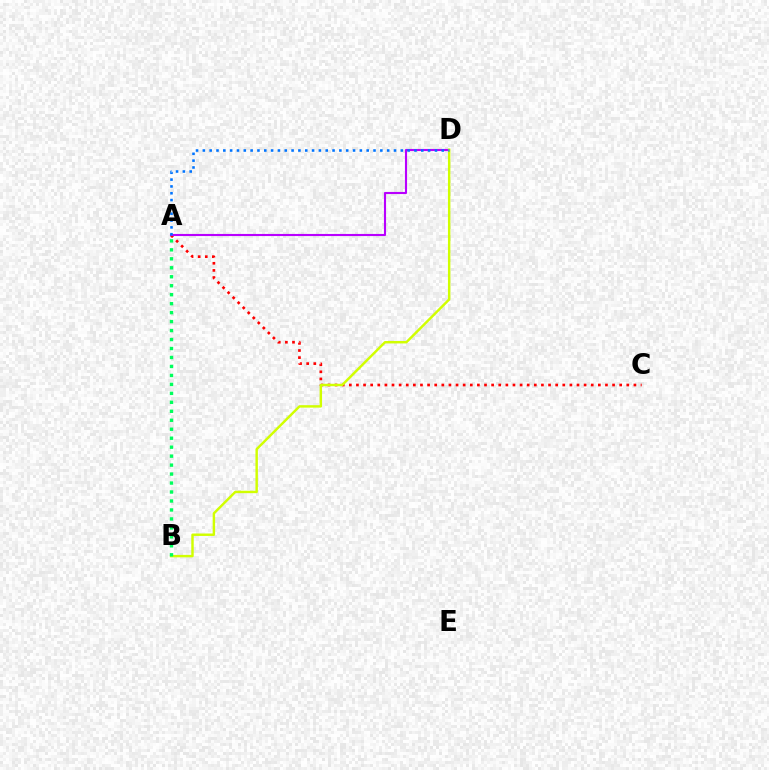{('A', 'C'): [{'color': '#ff0000', 'line_style': 'dotted', 'thickness': 1.93}], ('A', 'D'): [{'color': '#b900ff', 'line_style': 'solid', 'thickness': 1.52}, {'color': '#0074ff', 'line_style': 'dotted', 'thickness': 1.85}], ('B', 'D'): [{'color': '#d1ff00', 'line_style': 'solid', 'thickness': 1.76}], ('A', 'B'): [{'color': '#00ff5c', 'line_style': 'dotted', 'thickness': 2.44}]}